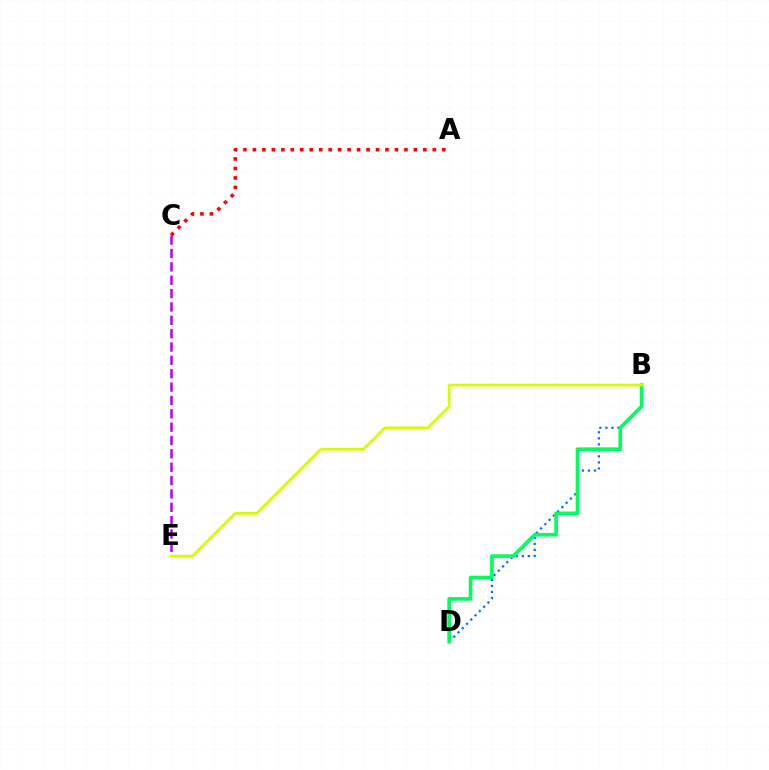{('B', 'D'): [{'color': '#0074ff', 'line_style': 'dotted', 'thickness': 1.64}, {'color': '#00ff5c', 'line_style': 'solid', 'thickness': 2.62}], ('C', 'E'): [{'color': '#b900ff', 'line_style': 'dashed', 'thickness': 1.81}], ('B', 'E'): [{'color': '#d1ff00', 'line_style': 'solid', 'thickness': 1.96}], ('A', 'C'): [{'color': '#ff0000', 'line_style': 'dotted', 'thickness': 2.57}]}